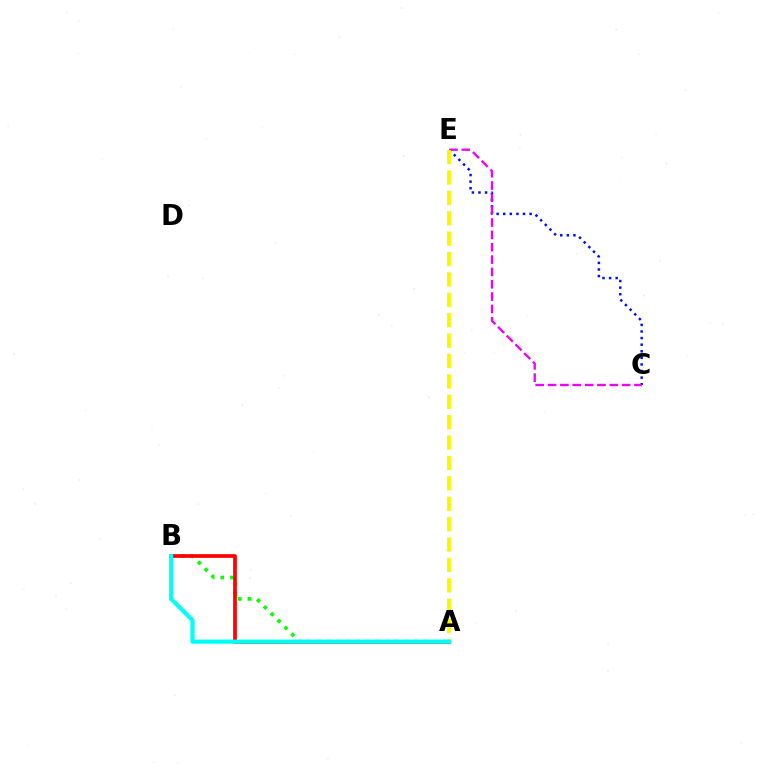{('A', 'B'): [{'color': '#08ff00', 'line_style': 'dotted', 'thickness': 2.64}, {'color': '#ff0000', 'line_style': 'solid', 'thickness': 2.65}, {'color': '#00fff6', 'line_style': 'solid', 'thickness': 3.0}], ('C', 'E'): [{'color': '#0010ff', 'line_style': 'dotted', 'thickness': 1.79}, {'color': '#ee00ff', 'line_style': 'dashed', 'thickness': 1.68}], ('A', 'E'): [{'color': '#fcf500', 'line_style': 'dashed', 'thickness': 2.77}]}